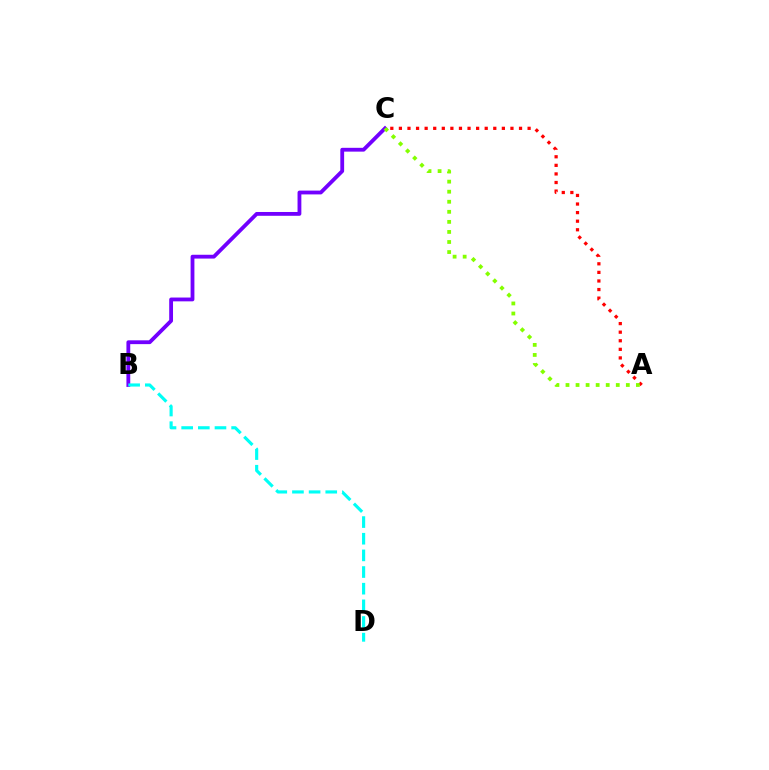{('B', 'C'): [{'color': '#7200ff', 'line_style': 'solid', 'thickness': 2.74}], ('A', 'C'): [{'color': '#ff0000', 'line_style': 'dotted', 'thickness': 2.33}, {'color': '#84ff00', 'line_style': 'dotted', 'thickness': 2.73}], ('B', 'D'): [{'color': '#00fff6', 'line_style': 'dashed', 'thickness': 2.26}]}